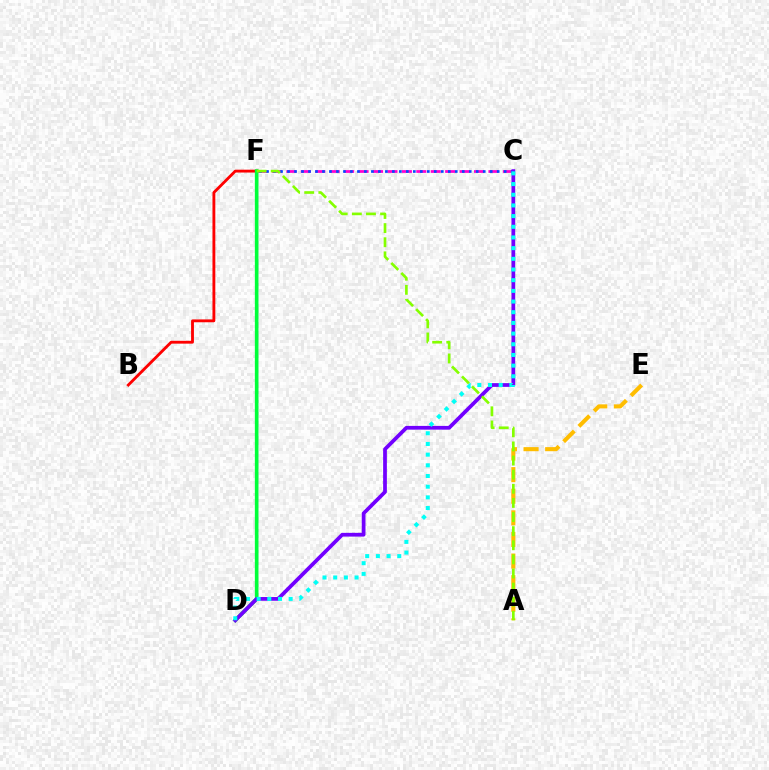{('A', 'E'): [{'color': '#ffbd00', 'line_style': 'dashed', 'thickness': 2.94}], ('B', 'F'): [{'color': '#ff0000', 'line_style': 'solid', 'thickness': 2.05}], ('C', 'F'): [{'color': '#ff00cf', 'line_style': 'dashed', 'thickness': 1.96}, {'color': '#004bff', 'line_style': 'dotted', 'thickness': 1.9}], ('D', 'F'): [{'color': '#00ff39', 'line_style': 'solid', 'thickness': 2.62}], ('C', 'D'): [{'color': '#7200ff', 'line_style': 'solid', 'thickness': 2.69}, {'color': '#00fff6', 'line_style': 'dotted', 'thickness': 2.9}], ('A', 'F'): [{'color': '#84ff00', 'line_style': 'dashed', 'thickness': 1.92}]}